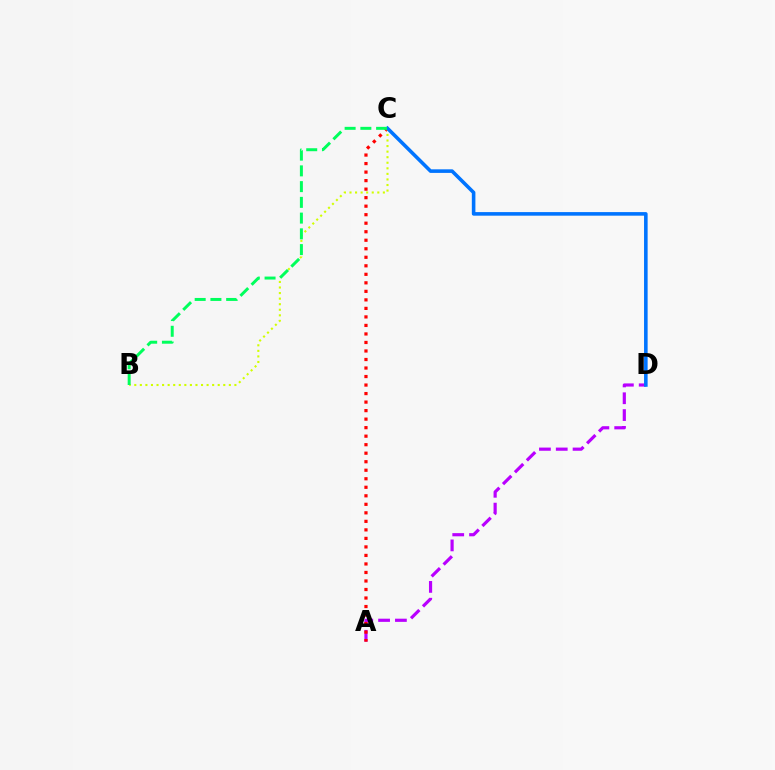{('A', 'D'): [{'color': '#b900ff', 'line_style': 'dashed', 'thickness': 2.28}], ('A', 'C'): [{'color': '#ff0000', 'line_style': 'dotted', 'thickness': 2.31}], ('B', 'C'): [{'color': '#d1ff00', 'line_style': 'dotted', 'thickness': 1.51}, {'color': '#00ff5c', 'line_style': 'dashed', 'thickness': 2.14}], ('C', 'D'): [{'color': '#0074ff', 'line_style': 'solid', 'thickness': 2.58}]}